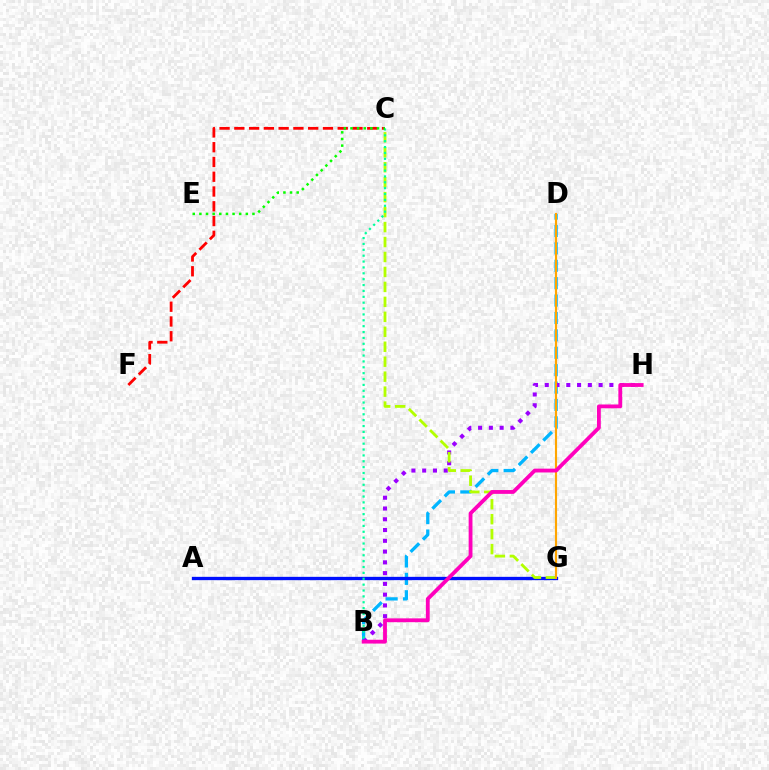{('C', 'F'): [{'color': '#ff0000', 'line_style': 'dashed', 'thickness': 2.01}], ('B', 'D'): [{'color': '#00b5ff', 'line_style': 'dashed', 'thickness': 2.36}], ('A', 'G'): [{'color': '#0010ff', 'line_style': 'solid', 'thickness': 2.39}], ('B', 'H'): [{'color': '#9b00ff', 'line_style': 'dotted', 'thickness': 2.93}, {'color': '#ff00bd', 'line_style': 'solid', 'thickness': 2.75}], ('C', 'G'): [{'color': '#b3ff00', 'line_style': 'dashed', 'thickness': 2.03}], ('B', 'C'): [{'color': '#00ff9d', 'line_style': 'dotted', 'thickness': 1.6}], ('D', 'G'): [{'color': '#ffa500', 'line_style': 'solid', 'thickness': 1.54}], ('C', 'E'): [{'color': '#08ff00', 'line_style': 'dotted', 'thickness': 1.8}]}